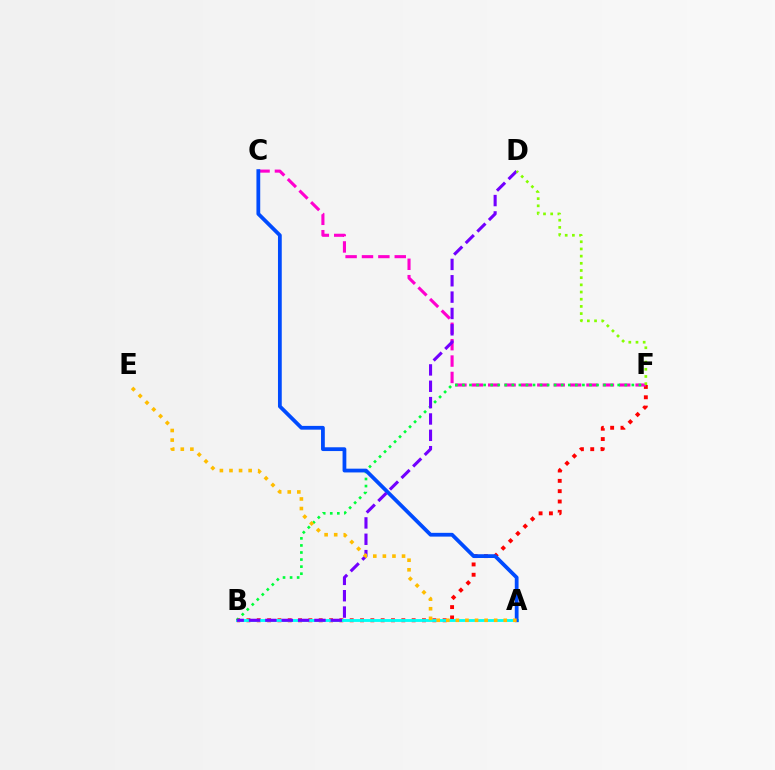{('B', 'F'): [{'color': '#ff0000', 'line_style': 'dotted', 'thickness': 2.81}, {'color': '#00ff39', 'line_style': 'dotted', 'thickness': 1.92}], ('C', 'F'): [{'color': '#ff00cf', 'line_style': 'dashed', 'thickness': 2.23}], ('A', 'B'): [{'color': '#00fff6', 'line_style': 'solid', 'thickness': 2.06}], ('A', 'C'): [{'color': '#004bff', 'line_style': 'solid', 'thickness': 2.72}], ('B', 'D'): [{'color': '#7200ff', 'line_style': 'dashed', 'thickness': 2.22}], ('D', 'F'): [{'color': '#84ff00', 'line_style': 'dotted', 'thickness': 1.95}], ('A', 'E'): [{'color': '#ffbd00', 'line_style': 'dotted', 'thickness': 2.6}]}